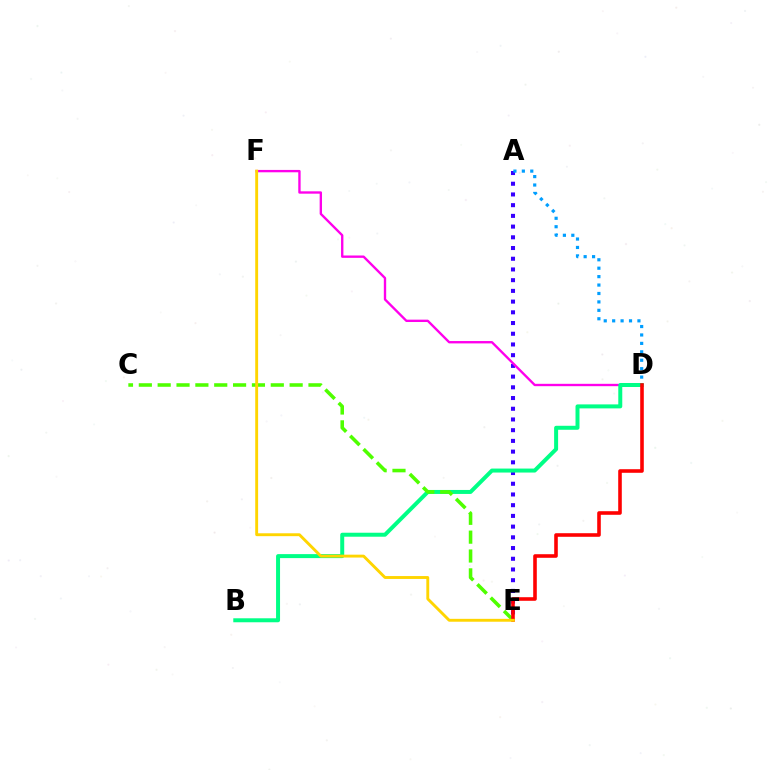{('A', 'E'): [{'color': '#3700ff', 'line_style': 'dotted', 'thickness': 2.91}], ('D', 'F'): [{'color': '#ff00ed', 'line_style': 'solid', 'thickness': 1.7}], ('B', 'D'): [{'color': '#00ff86', 'line_style': 'solid', 'thickness': 2.87}], ('A', 'D'): [{'color': '#009eff', 'line_style': 'dotted', 'thickness': 2.29}], ('C', 'E'): [{'color': '#4fff00', 'line_style': 'dashed', 'thickness': 2.56}], ('D', 'E'): [{'color': '#ff0000', 'line_style': 'solid', 'thickness': 2.58}], ('E', 'F'): [{'color': '#ffd500', 'line_style': 'solid', 'thickness': 2.08}]}